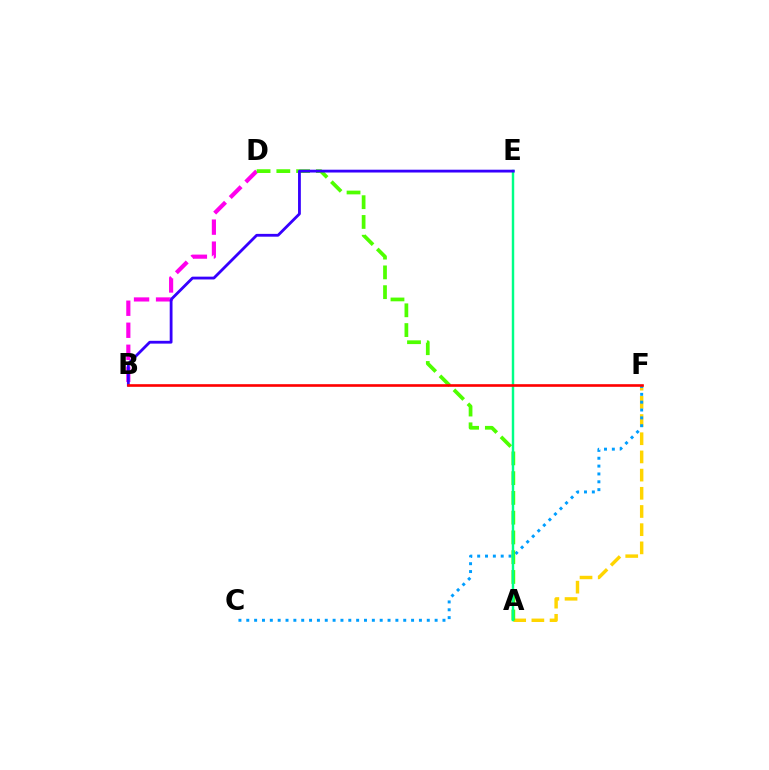{('B', 'D'): [{'color': '#ff00ed', 'line_style': 'dashed', 'thickness': 2.99}], ('A', 'F'): [{'color': '#ffd500', 'line_style': 'dashed', 'thickness': 2.47}], ('C', 'F'): [{'color': '#009eff', 'line_style': 'dotted', 'thickness': 2.13}], ('A', 'D'): [{'color': '#4fff00', 'line_style': 'dashed', 'thickness': 2.69}], ('A', 'E'): [{'color': '#00ff86', 'line_style': 'solid', 'thickness': 1.76}], ('B', 'E'): [{'color': '#3700ff', 'line_style': 'solid', 'thickness': 2.02}], ('B', 'F'): [{'color': '#ff0000', 'line_style': 'solid', 'thickness': 1.9}]}